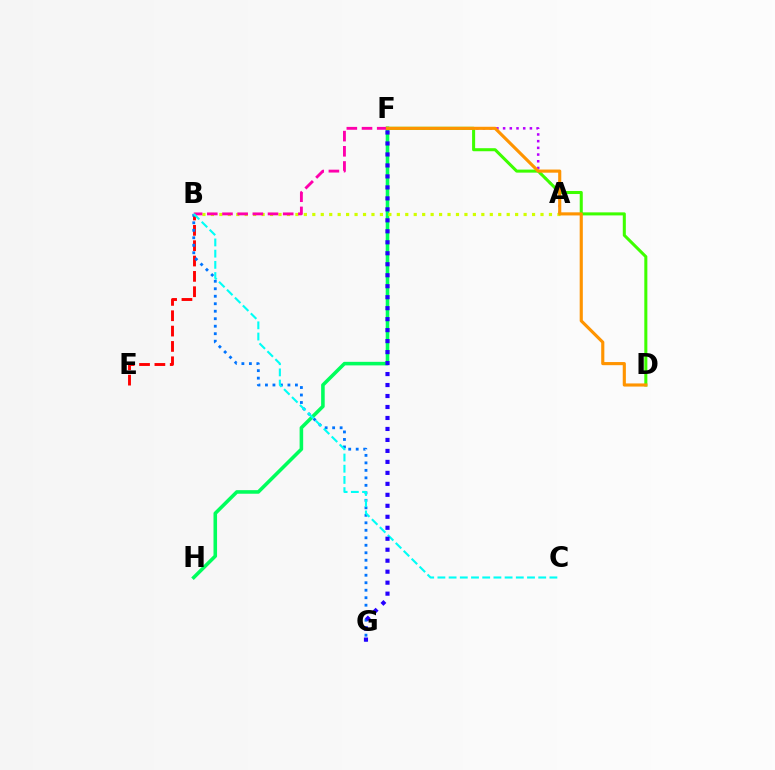{('F', 'H'): [{'color': '#00ff5c', 'line_style': 'solid', 'thickness': 2.57}], ('A', 'F'): [{'color': '#b900ff', 'line_style': 'dotted', 'thickness': 1.82}], ('A', 'B'): [{'color': '#d1ff00', 'line_style': 'dotted', 'thickness': 2.3}], ('B', 'E'): [{'color': '#ff0000', 'line_style': 'dashed', 'thickness': 2.08}], ('B', 'G'): [{'color': '#0074ff', 'line_style': 'dotted', 'thickness': 2.04}], ('B', 'F'): [{'color': '#ff00ac', 'line_style': 'dashed', 'thickness': 2.06}], ('B', 'C'): [{'color': '#00fff6', 'line_style': 'dashed', 'thickness': 1.52}], ('D', 'F'): [{'color': '#3dff00', 'line_style': 'solid', 'thickness': 2.19}, {'color': '#ff9400', 'line_style': 'solid', 'thickness': 2.25}], ('F', 'G'): [{'color': '#2500ff', 'line_style': 'dotted', 'thickness': 2.98}]}